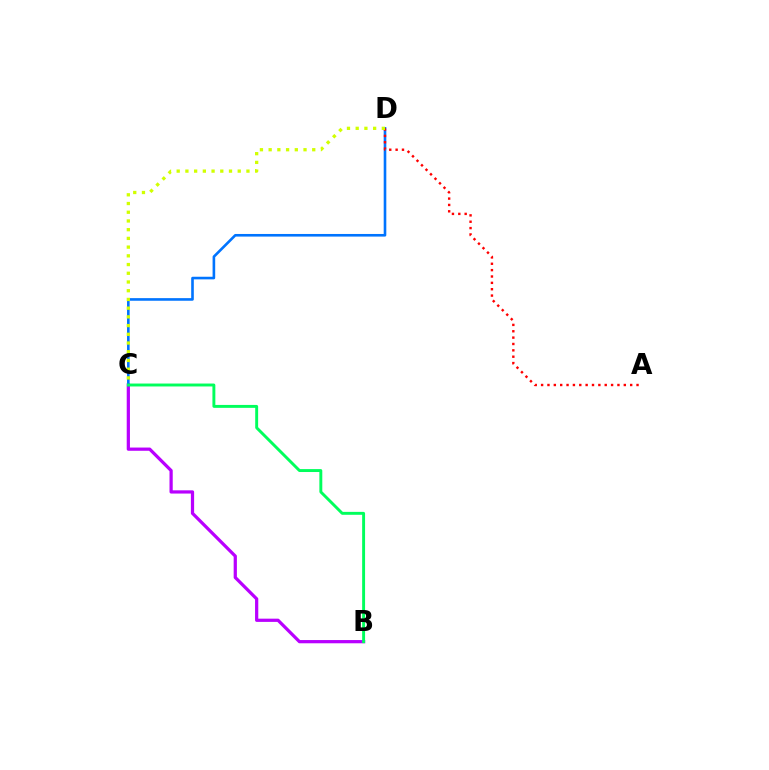{('B', 'C'): [{'color': '#b900ff', 'line_style': 'solid', 'thickness': 2.33}, {'color': '#00ff5c', 'line_style': 'solid', 'thickness': 2.1}], ('C', 'D'): [{'color': '#0074ff', 'line_style': 'solid', 'thickness': 1.88}, {'color': '#d1ff00', 'line_style': 'dotted', 'thickness': 2.37}], ('A', 'D'): [{'color': '#ff0000', 'line_style': 'dotted', 'thickness': 1.73}]}